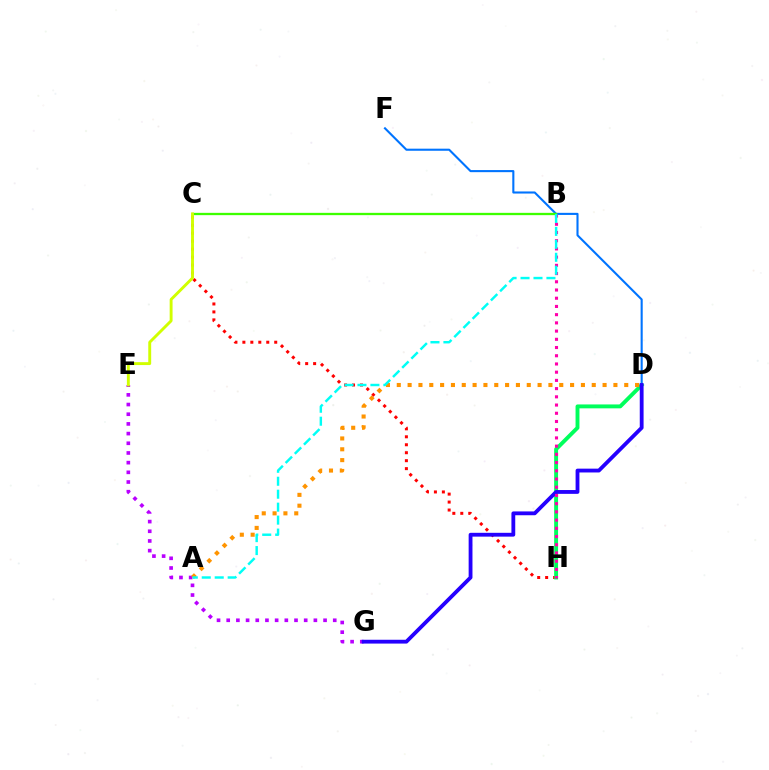{('E', 'G'): [{'color': '#b900ff', 'line_style': 'dotted', 'thickness': 2.63}], ('C', 'H'): [{'color': '#ff0000', 'line_style': 'dotted', 'thickness': 2.16}], ('D', 'H'): [{'color': '#00ff5c', 'line_style': 'solid', 'thickness': 2.81}], ('D', 'F'): [{'color': '#0074ff', 'line_style': 'solid', 'thickness': 1.51}], ('A', 'D'): [{'color': '#ff9400', 'line_style': 'dotted', 'thickness': 2.94}], ('D', 'G'): [{'color': '#2500ff', 'line_style': 'solid', 'thickness': 2.75}], ('B', 'H'): [{'color': '#ff00ac', 'line_style': 'dotted', 'thickness': 2.23}], ('B', 'C'): [{'color': '#3dff00', 'line_style': 'solid', 'thickness': 1.66}], ('A', 'B'): [{'color': '#00fff6', 'line_style': 'dashed', 'thickness': 1.76}], ('C', 'E'): [{'color': '#d1ff00', 'line_style': 'solid', 'thickness': 2.09}]}